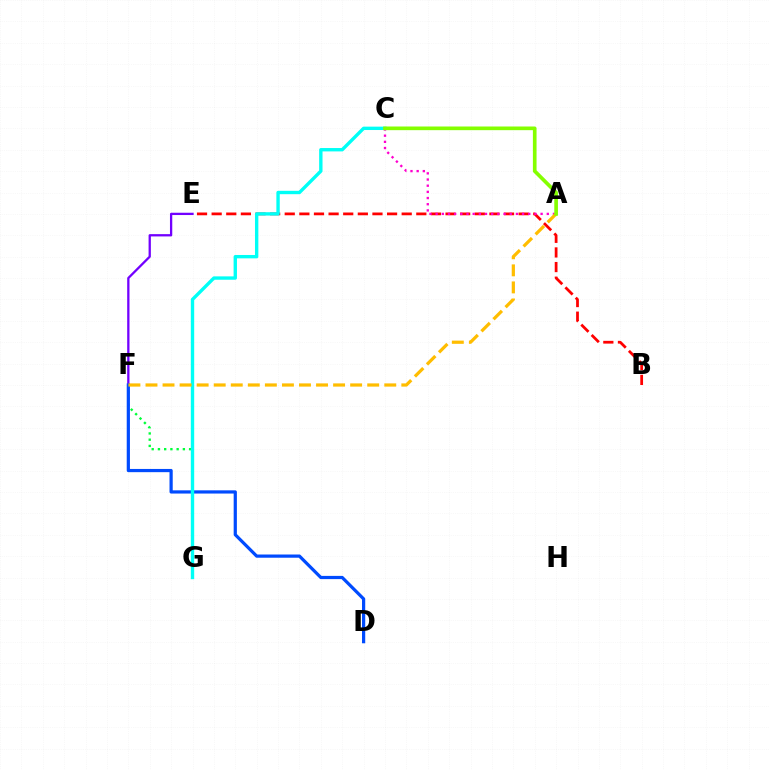{('F', 'G'): [{'color': '#00ff39', 'line_style': 'dotted', 'thickness': 1.69}], ('B', 'E'): [{'color': '#ff0000', 'line_style': 'dashed', 'thickness': 1.99}], ('E', 'F'): [{'color': '#7200ff', 'line_style': 'solid', 'thickness': 1.65}], ('D', 'F'): [{'color': '#004bff', 'line_style': 'solid', 'thickness': 2.31}], ('A', 'C'): [{'color': '#ff00cf', 'line_style': 'dotted', 'thickness': 1.68}, {'color': '#84ff00', 'line_style': 'solid', 'thickness': 2.64}], ('C', 'G'): [{'color': '#00fff6', 'line_style': 'solid', 'thickness': 2.43}], ('A', 'F'): [{'color': '#ffbd00', 'line_style': 'dashed', 'thickness': 2.32}]}